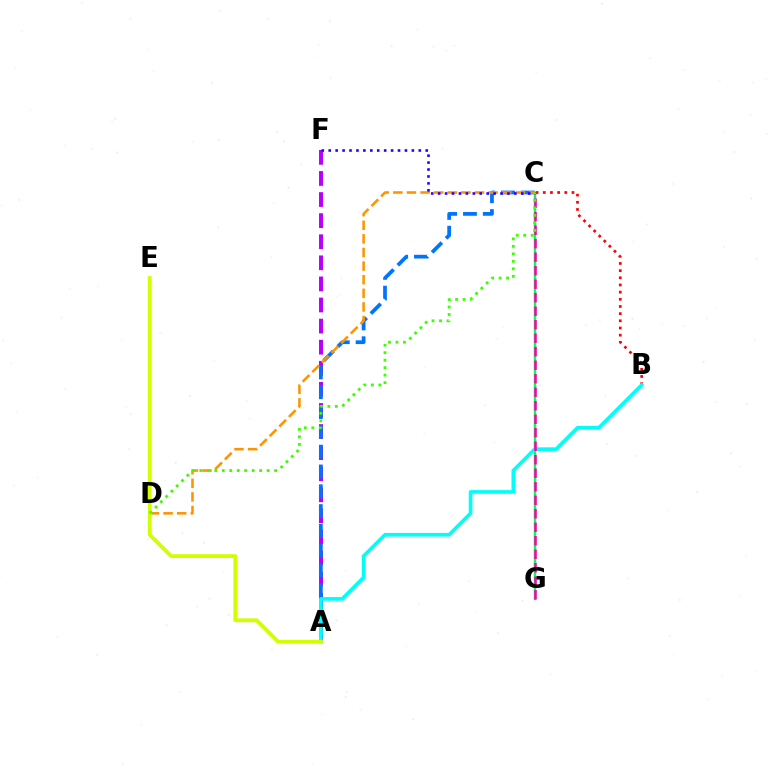{('A', 'F'): [{'color': '#b900ff', 'line_style': 'dashed', 'thickness': 2.87}], ('A', 'C'): [{'color': '#0074ff', 'line_style': 'dashed', 'thickness': 2.69}], ('C', 'G'): [{'color': '#00ff5c', 'line_style': 'solid', 'thickness': 1.79}, {'color': '#ff00ac', 'line_style': 'dashed', 'thickness': 1.83}], ('B', 'C'): [{'color': '#ff0000', 'line_style': 'dotted', 'thickness': 1.95}], ('A', 'B'): [{'color': '#00fff6', 'line_style': 'solid', 'thickness': 2.63}], ('C', 'D'): [{'color': '#ff9400', 'line_style': 'dashed', 'thickness': 1.85}, {'color': '#3dff00', 'line_style': 'dotted', 'thickness': 2.03}], ('C', 'F'): [{'color': '#2500ff', 'line_style': 'dotted', 'thickness': 1.88}], ('A', 'E'): [{'color': '#d1ff00', 'line_style': 'solid', 'thickness': 2.75}]}